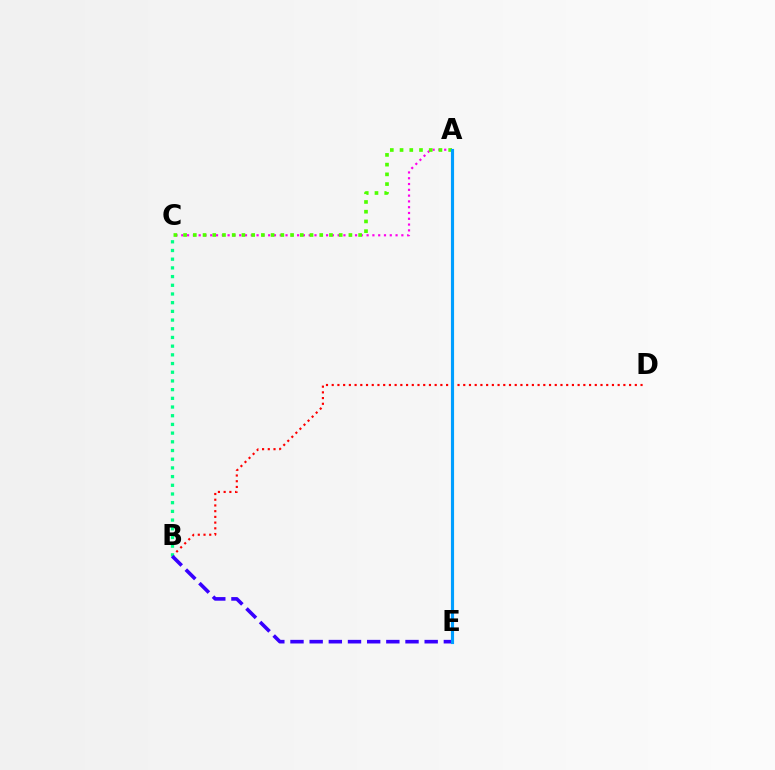{('B', 'D'): [{'color': '#ff0000', 'line_style': 'dotted', 'thickness': 1.55}], ('A', 'C'): [{'color': '#ff00ed', 'line_style': 'dotted', 'thickness': 1.57}, {'color': '#4fff00', 'line_style': 'dotted', 'thickness': 2.64}], ('B', 'C'): [{'color': '#00ff86', 'line_style': 'dotted', 'thickness': 2.36}], ('B', 'E'): [{'color': '#3700ff', 'line_style': 'dashed', 'thickness': 2.6}], ('A', 'E'): [{'color': '#ffd500', 'line_style': 'solid', 'thickness': 1.98}, {'color': '#009eff', 'line_style': 'solid', 'thickness': 2.26}]}